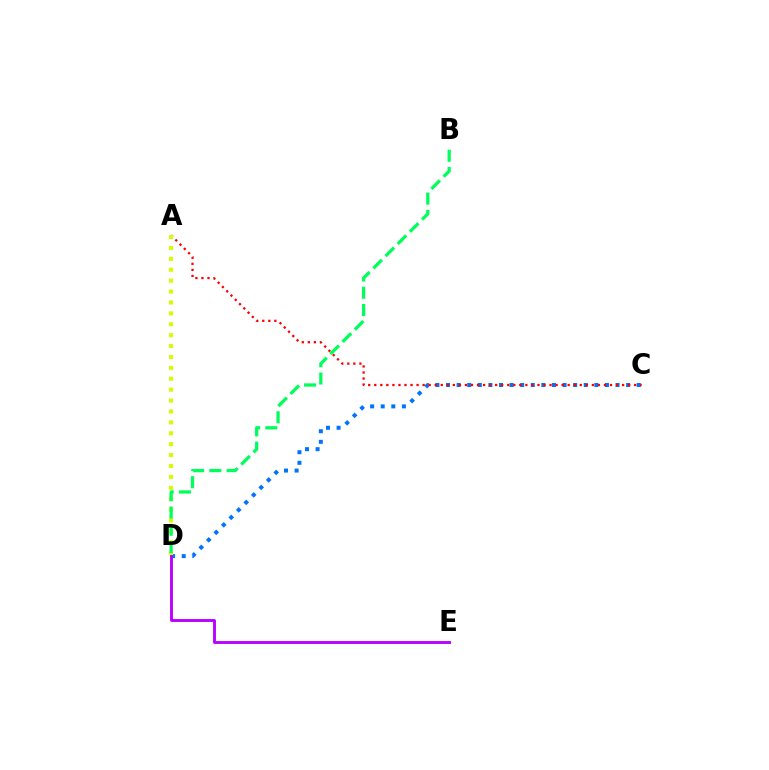{('C', 'D'): [{'color': '#0074ff', 'line_style': 'dotted', 'thickness': 2.88}], ('A', 'C'): [{'color': '#ff0000', 'line_style': 'dotted', 'thickness': 1.64}], ('A', 'D'): [{'color': '#d1ff00', 'line_style': 'dotted', 'thickness': 2.96}], ('B', 'D'): [{'color': '#00ff5c', 'line_style': 'dashed', 'thickness': 2.34}], ('D', 'E'): [{'color': '#b900ff', 'line_style': 'solid', 'thickness': 2.07}]}